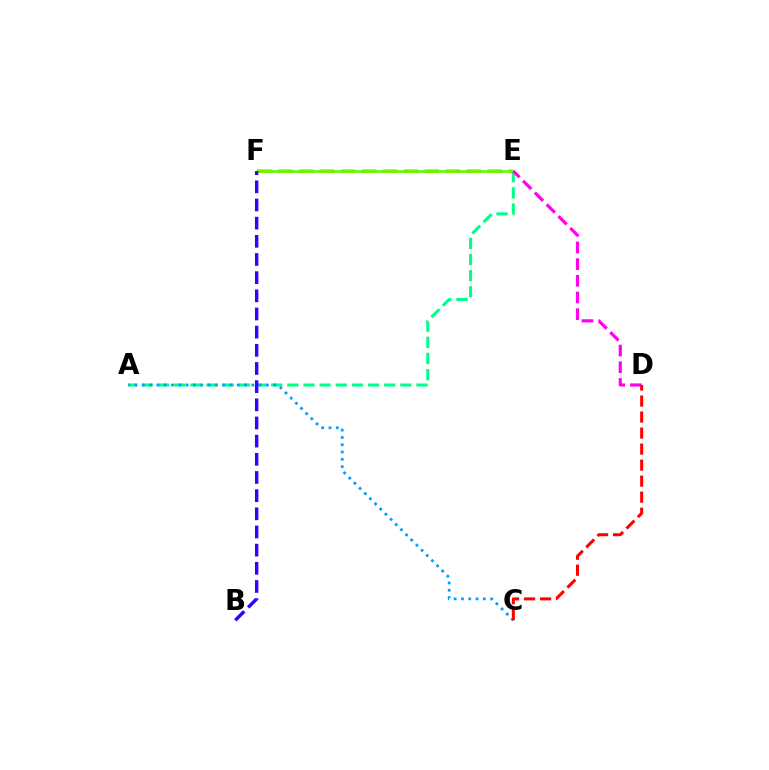{('A', 'E'): [{'color': '#00ff86', 'line_style': 'dashed', 'thickness': 2.19}], ('A', 'C'): [{'color': '#009eff', 'line_style': 'dotted', 'thickness': 1.98}], ('E', 'F'): [{'color': '#ffd500', 'line_style': 'dashed', 'thickness': 2.85}, {'color': '#4fff00', 'line_style': 'solid', 'thickness': 1.8}], ('D', 'E'): [{'color': '#ff00ed', 'line_style': 'dashed', 'thickness': 2.26}], ('C', 'D'): [{'color': '#ff0000', 'line_style': 'dashed', 'thickness': 2.18}], ('B', 'F'): [{'color': '#3700ff', 'line_style': 'dashed', 'thickness': 2.47}]}